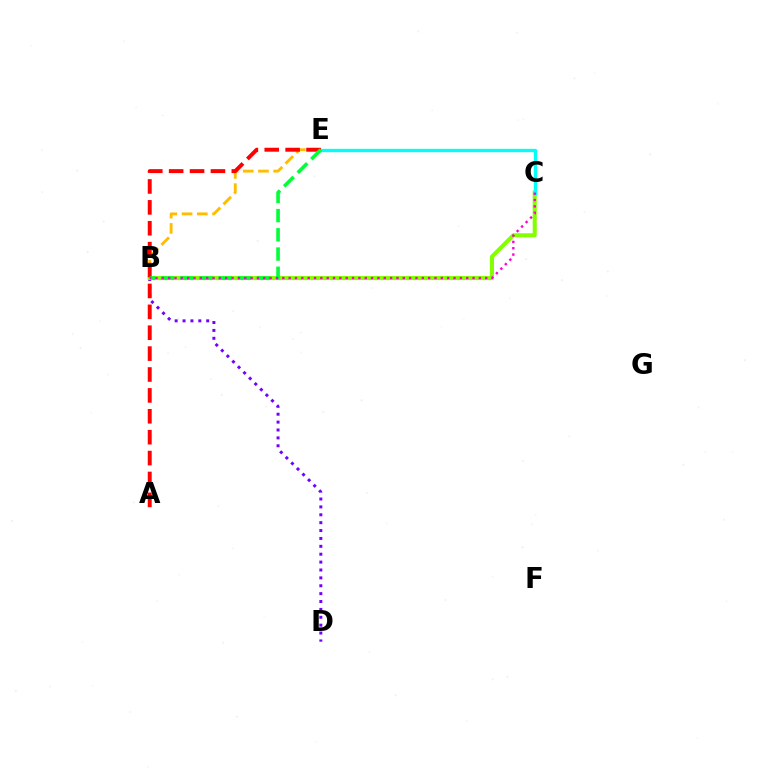{('B', 'E'): [{'color': '#ffbd00', 'line_style': 'dashed', 'thickness': 2.07}, {'color': '#00ff39', 'line_style': 'dashed', 'thickness': 2.61}], ('B', 'D'): [{'color': '#7200ff', 'line_style': 'dotted', 'thickness': 2.14}], ('B', 'C'): [{'color': '#84ff00', 'line_style': 'solid', 'thickness': 2.93}, {'color': '#ff00cf', 'line_style': 'dotted', 'thickness': 1.72}], ('C', 'E'): [{'color': '#004bff', 'line_style': 'dashed', 'thickness': 1.98}, {'color': '#00fff6', 'line_style': 'solid', 'thickness': 2.38}], ('A', 'E'): [{'color': '#ff0000', 'line_style': 'dashed', 'thickness': 2.84}]}